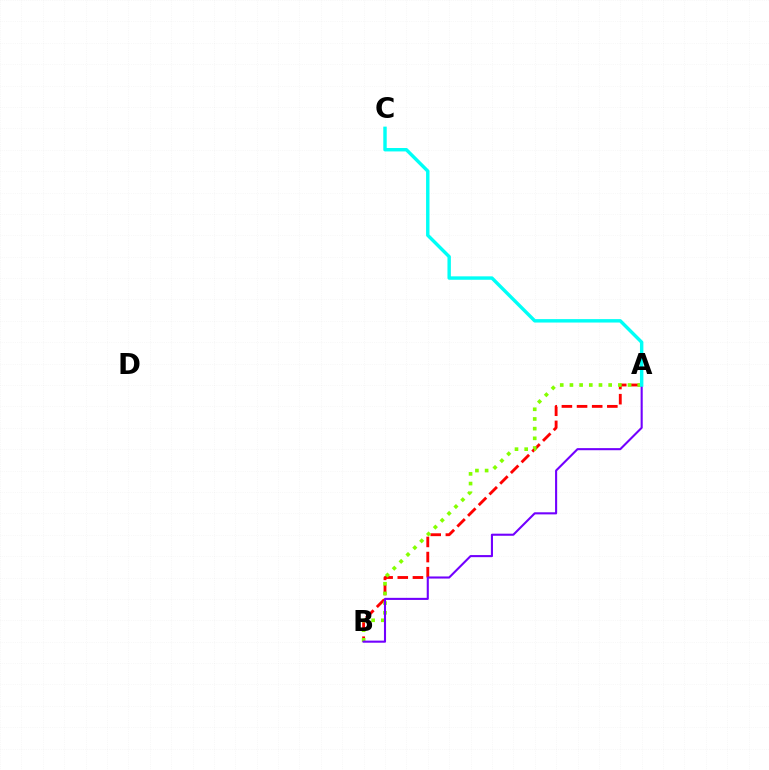{('A', 'B'): [{'color': '#ff0000', 'line_style': 'dashed', 'thickness': 2.06}, {'color': '#84ff00', 'line_style': 'dotted', 'thickness': 2.63}, {'color': '#7200ff', 'line_style': 'solid', 'thickness': 1.51}], ('A', 'C'): [{'color': '#00fff6', 'line_style': 'solid', 'thickness': 2.46}]}